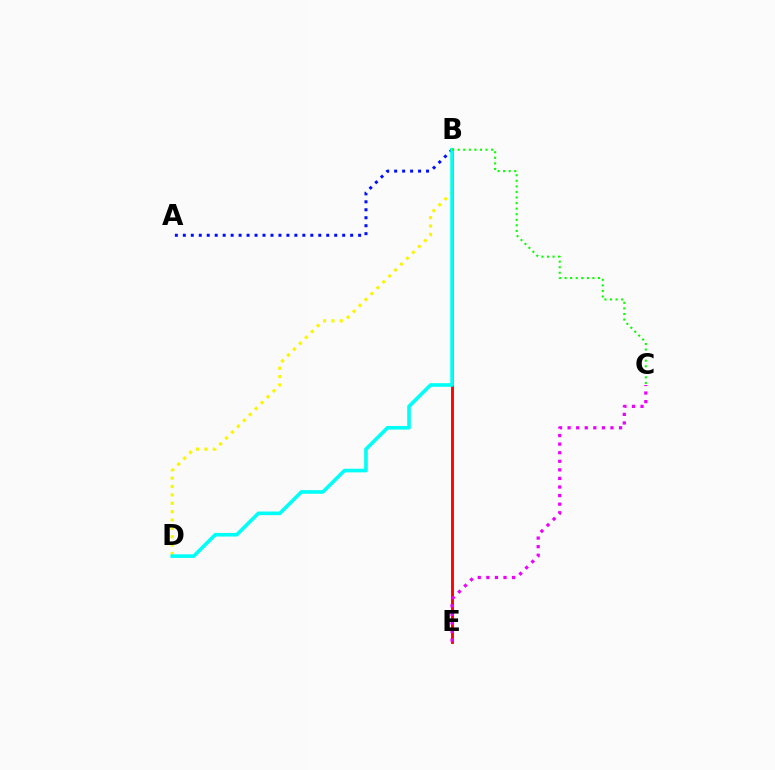{('B', 'D'): [{'color': '#fcf500', 'line_style': 'dotted', 'thickness': 2.27}, {'color': '#00fff6', 'line_style': 'solid', 'thickness': 2.61}], ('B', 'E'): [{'color': '#ff0000', 'line_style': 'solid', 'thickness': 2.08}], ('A', 'B'): [{'color': '#0010ff', 'line_style': 'dotted', 'thickness': 2.16}], ('C', 'E'): [{'color': '#ee00ff', 'line_style': 'dotted', 'thickness': 2.33}], ('B', 'C'): [{'color': '#08ff00', 'line_style': 'dotted', 'thickness': 1.51}]}